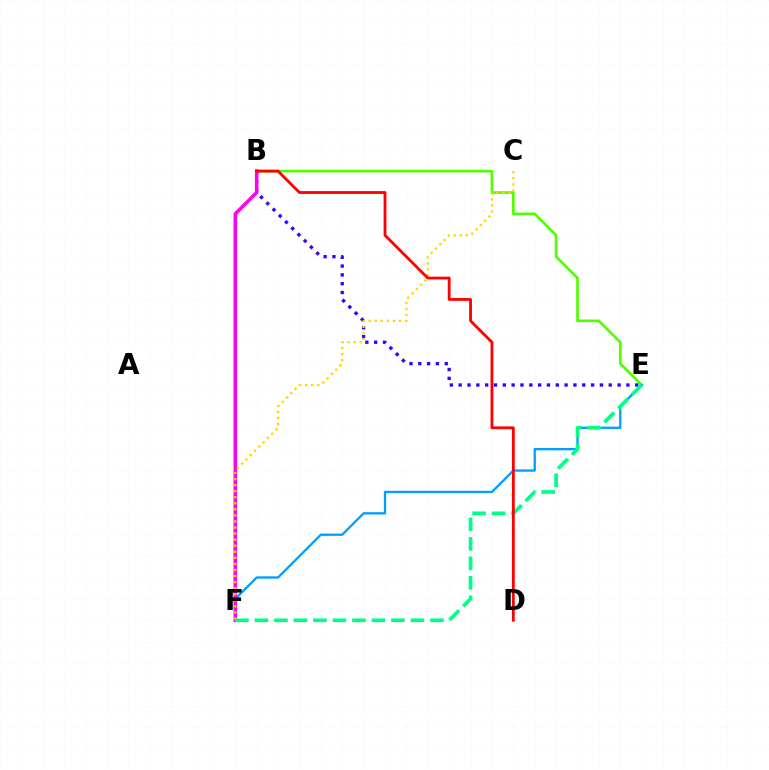{('B', 'E'): [{'color': '#4fff00', 'line_style': 'solid', 'thickness': 1.91}, {'color': '#3700ff', 'line_style': 'dotted', 'thickness': 2.4}], ('E', 'F'): [{'color': '#009eff', 'line_style': 'solid', 'thickness': 1.66}, {'color': '#00ff86', 'line_style': 'dashed', 'thickness': 2.65}], ('B', 'F'): [{'color': '#ff00ed', 'line_style': 'solid', 'thickness': 2.53}], ('C', 'F'): [{'color': '#ffd500', 'line_style': 'dotted', 'thickness': 1.65}], ('B', 'D'): [{'color': '#ff0000', 'line_style': 'solid', 'thickness': 2.02}]}